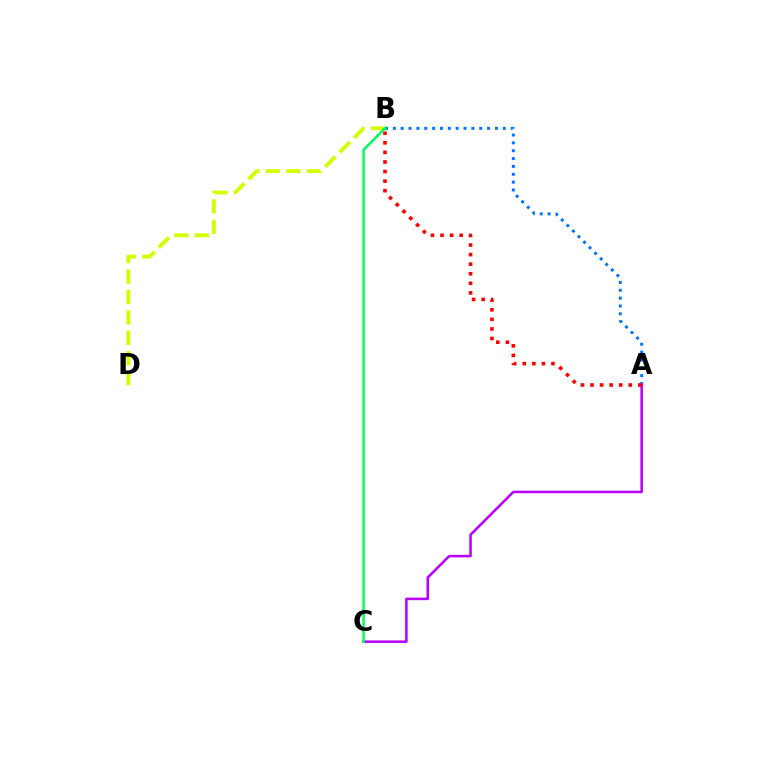{('A', 'B'): [{'color': '#0074ff', 'line_style': 'dotted', 'thickness': 2.13}, {'color': '#ff0000', 'line_style': 'dotted', 'thickness': 2.6}], ('A', 'C'): [{'color': '#b900ff', 'line_style': 'solid', 'thickness': 1.82}], ('B', 'D'): [{'color': '#d1ff00', 'line_style': 'dashed', 'thickness': 2.78}], ('B', 'C'): [{'color': '#00ff5c', 'line_style': 'solid', 'thickness': 1.79}]}